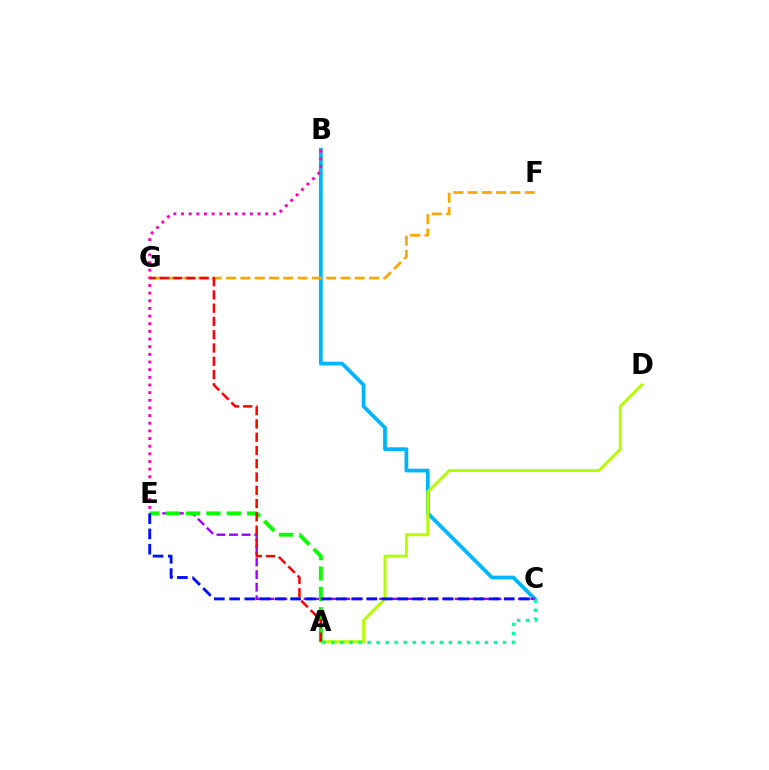{('B', 'C'): [{'color': '#00b5ff', 'line_style': 'solid', 'thickness': 2.71}], ('C', 'E'): [{'color': '#9b00ff', 'line_style': 'dashed', 'thickness': 1.71}, {'color': '#0010ff', 'line_style': 'dashed', 'thickness': 2.07}], ('A', 'D'): [{'color': '#b3ff00', 'line_style': 'solid', 'thickness': 2.12}], ('F', 'G'): [{'color': '#ffa500', 'line_style': 'dashed', 'thickness': 1.94}], ('A', 'E'): [{'color': '#08ff00', 'line_style': 'dashed', 'thickness': 2.77}], ('B', 'E'): [{'color': '#ff00bd', 'line_style': 'dotted', 'thickness': 2.08}], ('A', 'G'): [{'color': '#ff0000', 'line_style': 'dashed', 'thickness': 1.8}], ('A', 'C'): [{'color': '#00ff9d', 'line_style': 'dotted', 'thickness': 2.45}]}